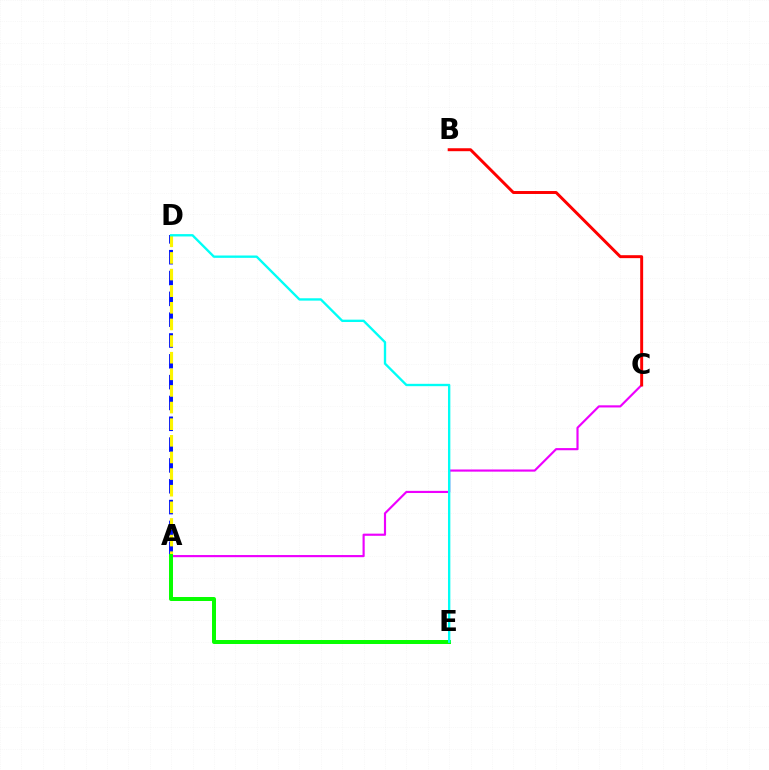{('A', 'C'): [{'color': '#ee00ff', 'line_style': 'solid', 'thickness': 1.55}], ('A', 'D'): [{'color': '#0010ff', 'line_style': 'dashed', 'thickness': 2.83}, {'color': '#fcf500', 'line_style': 'dashed', 'thickness': 2.26}], ('A', 'E'): [{'color': '#08ff00', 'line_style': 'solid', 'thickness': 2.87}], ('D', 'E'): [{'color': '#00fff6', 'line_style': 'solid', 'thickness': 1.69}], ('B', 'C'): [{'color': '#ff0000', 'line_style': 'solid', 'thickness': 2.12}]}